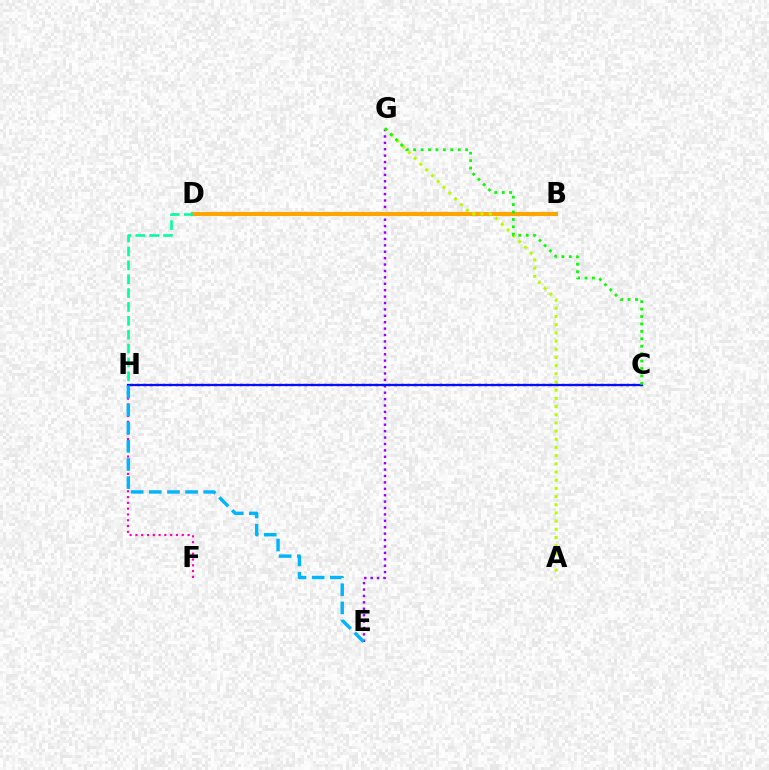{('E', 'G'): [{'color': '#9b00ff', 'line_style': 'dotted', 'thickness': 1.74}], ('C', 'H'): [{'color': '#ff0000', 'line_style': 'dotted', 'thickness': 1.75}, {'color': '#0010ff', 'line_style': 'solid', 'thickness': 1.61}], ('B', 'D'): [{'color': '#ffa500', 'line_style': 'solid', 'thickness': 2.94}], ('D', 'H'): [{'color': '#00ff9d', 'line_style': 'dashed', 'thickness': 1.88}], ('A', 'G'): [{'color': '#b3ff00', 'line_style': 'dotted', 'thickness': 2.22}], ('F', 'H'): [{'color': '#ff00bd', 'line_style': 'dotted', 'thickness': 1.57}], ('C', 'G'): [{'color': '#08ff00', 'line_style': 'dotted', 'thickness': 2.02}], ('E', 'H'): [{'color': '#00b5ff', 'line_style': 'dashed', 'thickness': 2.47}]}